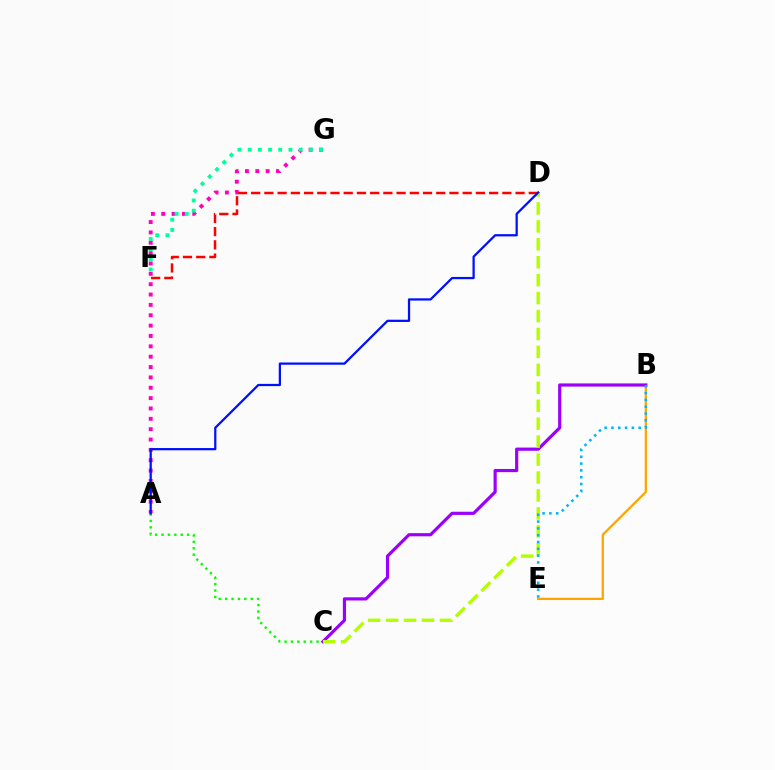{('A', 'G'): [{'color': '#ff00bd', 'line_style': 'dotted', 'thickness': 2.81}], ('A', 'C'): [{'color': '#08ff00', 'line_style': 'dotted', 'thickness': 1.74}], ('B', 'E'): [{'color': '#ffa500', 'line_style': 'solid', 'thickness': 1.65}, {'color': '#00b5ff', 'line_style': 'dotted', 'thickness': 1.85}], ('B', 'C'): [{'color': '#9b00ff', 'line_style': 'solid', 'thickness': 2.29}], ('F', 'G'): [{'color': '#00ff9d', 'line_style': 'dotted', 'thickness': 2.77}], ('C', 'D'): [{'color': '#b3ff00', 'line_style': 'dashed', 'thickness': 2.44}], ('D', 'F'): [{'color': '#ff0000', 'line_style': 'dashed', 'thickness': 1.8}], ('A', 'D'): [{'color': '#0010ff', 'line_style': 'solid', 'thickness': 1.62}]}